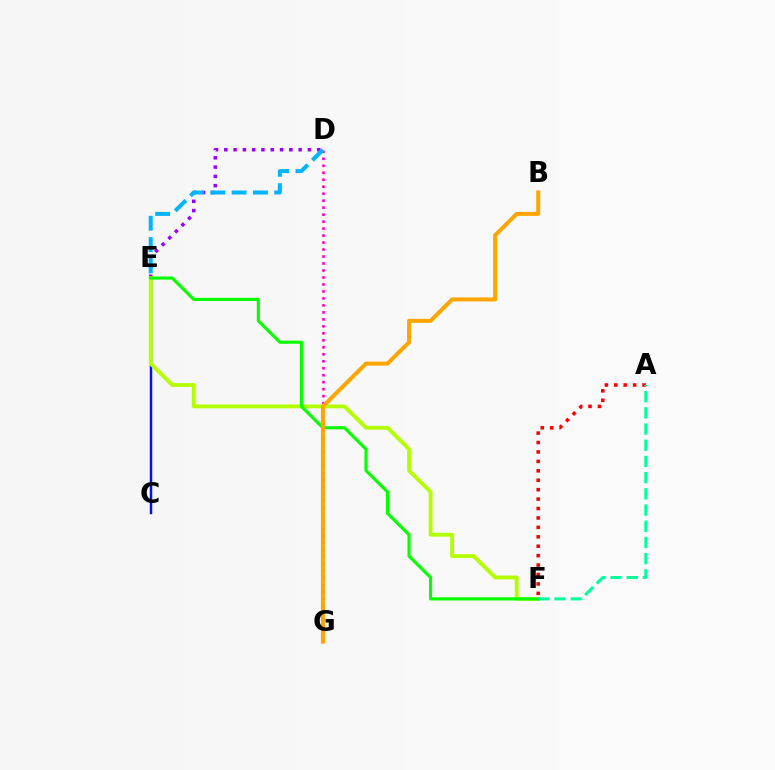{('C', 'E'): [{'color': '#0010ff', 'line_style': 'solid', 'thickness': 1.77}], ('D', 'E'): [{'color': '#9b00ff', 'line_style': 'dotted', 'thickness': 2.52}, {'color': '#00b5ff', 'line_style': 'dashed', 'thickness': 2.9}], ('D', 'G'): [{'color': '#ff00bd', 'line_style': 'dotted', 'thickness': 1.9}], ('A', 'F'): [{'color': '#ff0000', 'line_style': 'dotted', 'thickness': 2.56}, {'color': '#00ff9d', 'line_style': 'dashed', 'thickness': 2.2}], ('E', 'F'): [{'color': '#b3ff00', 'line_style': 'solid', 'thickness': 2.78}, {'color': '#08ff00', 'line_style': 'solid', 'thickness': 2.26}], ('B', 'G'): [{'color': '#ffa500', 'line_style': 'solid', 'thickness': 2.88}]}